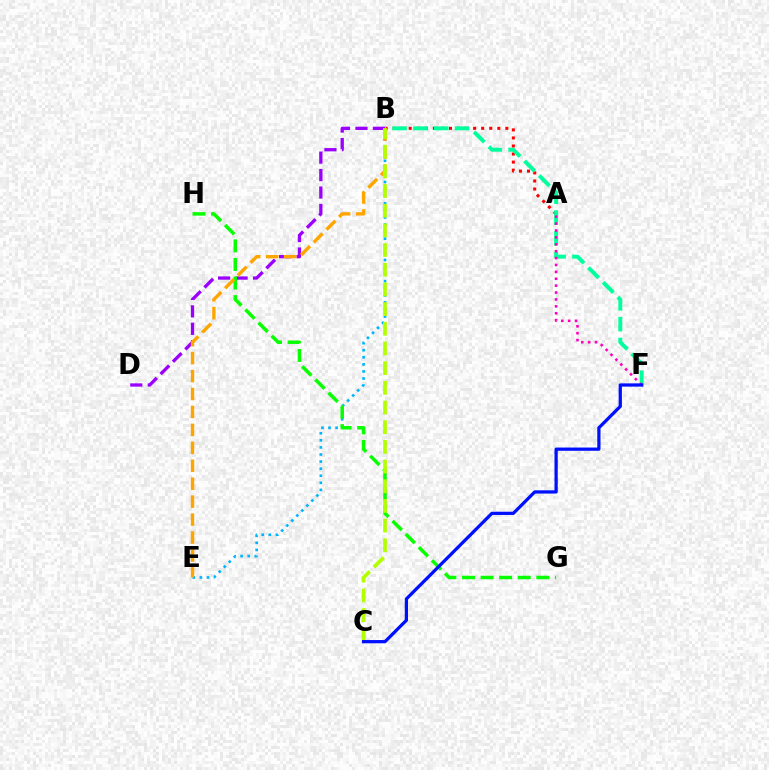{('B', 'E'): [{'color': '#00b5ff', 'line_style': 'dotted', 'thickness': 1.92}, {'color': '#ffa500', 'line_style': 'dashed', 'thickness': 2.44}], ('B', 'D'): [{'color': '#9b00ff', 'line_style': 'dashed', 'thickness': 2.37}], ('A', 'B'): [{'color': '#ff0000', 'line_style': 'dotted', 'thickness': 2.19}], ('B', 'F'): [{'color': '#00ff9d', 'line_style': 'dashed', 'thickness': 2.83}], ('G', 'H'): [{'color': '#08ff00', 'line_style': 'dashed', 'thickness': 2.52}], ('A', 'F'): [{'color': '#ff00bd', 'line_style': 'dotted', 'thickness': 1.87}], ('B', 'C'): [{'color': '#b3ff00', 'line_style': 'dashed', 'thickness': 2.67}], ('C', 'F'): [{'color': '#0010ff', 'line_style': 'solid', 'thickness': 2.34}]}